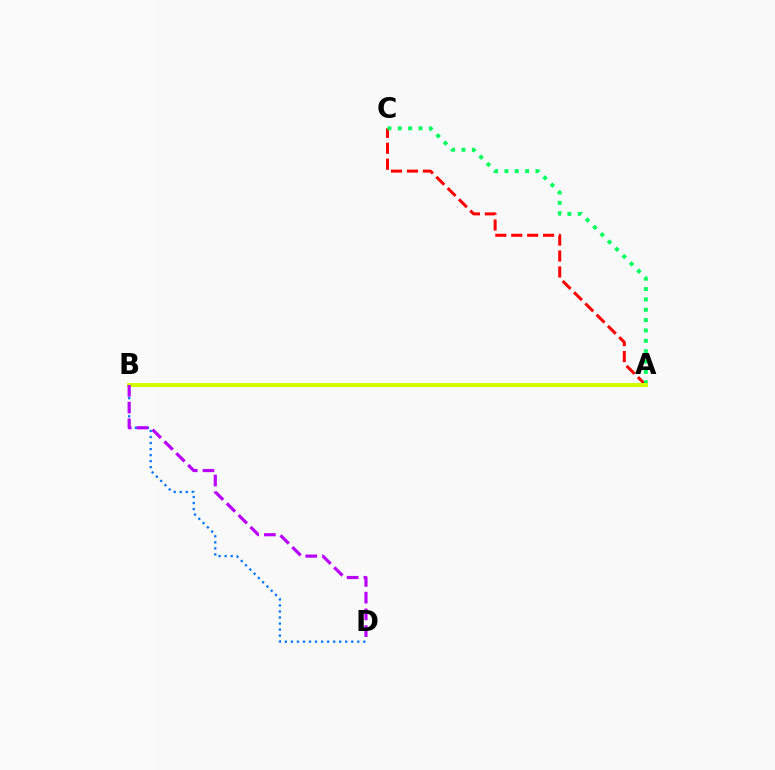{('A', 'C'): [{'color': '#ff0000', 'line_style': 'dashed', 'thickness': 2.16}, {'color': '#00ff5c', 'line_style': 'dotted', 'thickness': 2.81}], ('B', 'D'): [{'color': '#0074ff', 'line_style': 'dotted', 'thickness': 1.64}, {'color': '#b900ff', 'line_style': 'dashed', 'thickness': 2.27}], ('A', 'B'): [{'color': '#d1ff00', 'line_style': 'solid', 'thickness': 2.88}]}